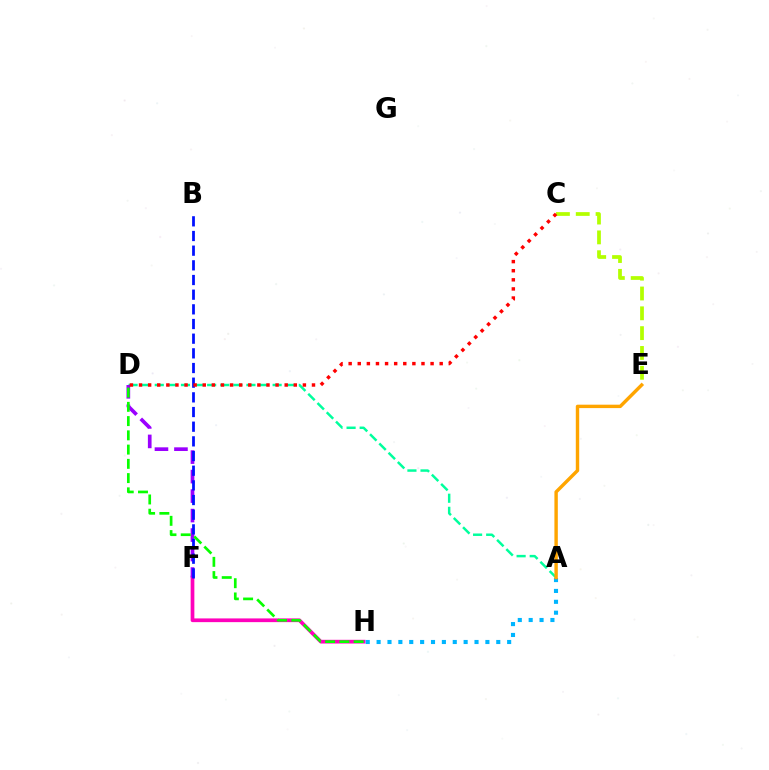{('A', 'D'): [{'color': '#00ff9d', 'line_style': 'dashed', 'thickness': 1.78}], ('F', 'H'): [{'color': '#ff00bd', 'line_style': 'solid', 'thickness': 2.68}], ('A', 'H'): [{'color': '#00b5ff', 'line_style': 'dotted', 'thickness': 2.96}], ('D', 'F'): [{'color': '#9b00ff', 'line_style': 'dashed', 'thickness': 2.65}], ('A', 'E'): [{'color': '#ffa500', 'line_style': 'solid', 'thickness': 2.46}], ('C', 'E'): [{'color': '#b3ff00', 'line_style': 'dashed', 'thickness': 2.69}], ('D', 'H'): [{'color': '#08ff00', 'line_style': 'dashed', 'thickness': 1.94}], ('B', 'F'): [{'color': '#0010ff', 'line_style': 'dashed', 'thickness': 1.99}], ('C', 'D'): [{'color': '#ff0000', 'line_style': 'dotted', 'thickness': 2.47}]}